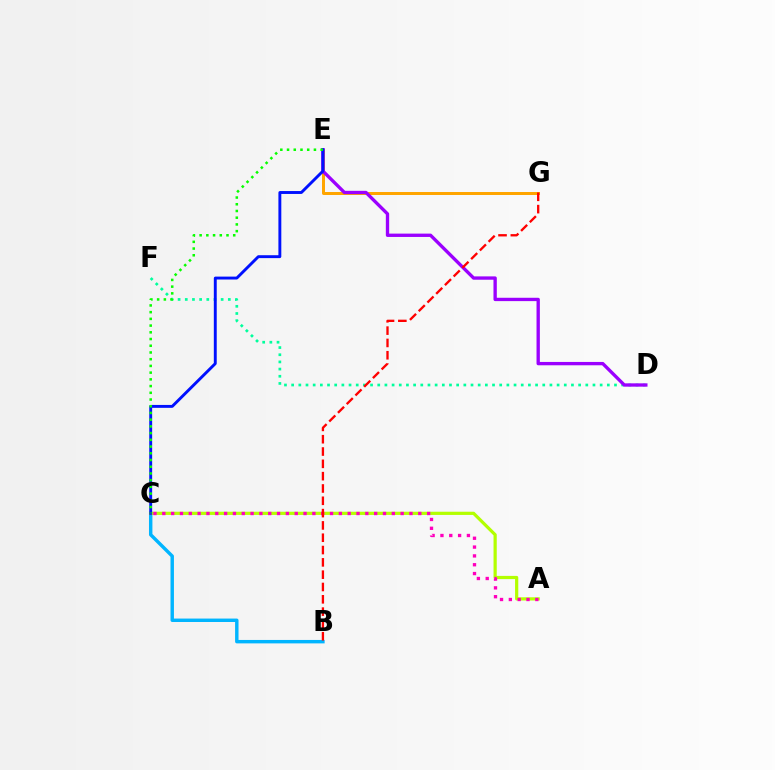{('B', 'C'): [{'color': '#00b5ff', 'line_style': 'solid', 'thickness': 2.47}], ('A', 'C'): [{'color': '#b3ff00', 'line_style': 'solid', 'thickness': 2.31}, {'color': '#ff00bd', 'line_style': 'dotted', 'thickness': 2.4}], ('E', 'G'): [{'color': '#ffa500', 'line_style': 'solid', 'thickness': 2.15}], ('D', 'F'): [{'color': '#00ff9d', 'line_style': 'dotted', 'thickness': 1.95}], ('D', 'E'): [{'color': '#9b00ff', 'line_style': 'solid', 'thickness': 2.4}], ('C', 'E'): [{'color': '#0010ff', 'line_style': 'solid', 'thickness': 2.09}, {'color': '#08ff00', 'line_style': 'dotted', 'thickness': 1.83}], ('B', 'G'): [{'color': '#ff0000', 'line_style': 'dashed', 'thickness': 1.67}]}